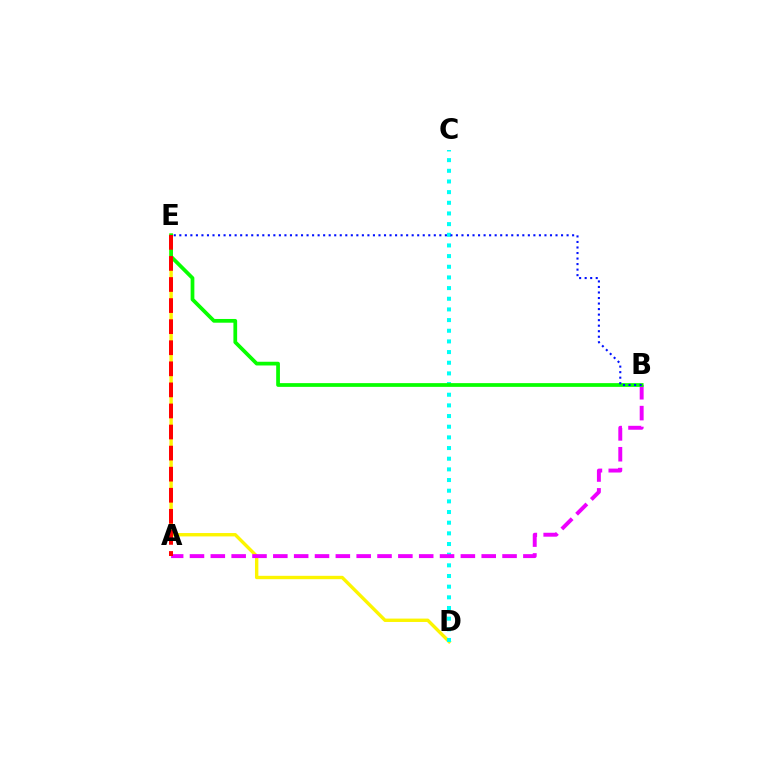{('D', 'E'): [{'color': '#fcf500', 'line_style': 'solid', 'thickness': 2.43}], ('C', 'D'): [{'color': '#00fff6', 'line_style': 'dotted', 'thickness': 2.9}], ('A', 'B'): [{'color': '#ee00ff', 'line_style': 'dashed', 'thickness': 2.83}], ('B', 'E'): [{'color': '#08ff00', 'line_style': 'solid', 'thickness': 2.69}, {'color': '#0010ff', 'line_style': 'dotted', 'thickness': 1.5}], ('A', 'E'): [{'color': '#ff0000', 'line_style': 'dashed', 'thickness': 2.86}]}